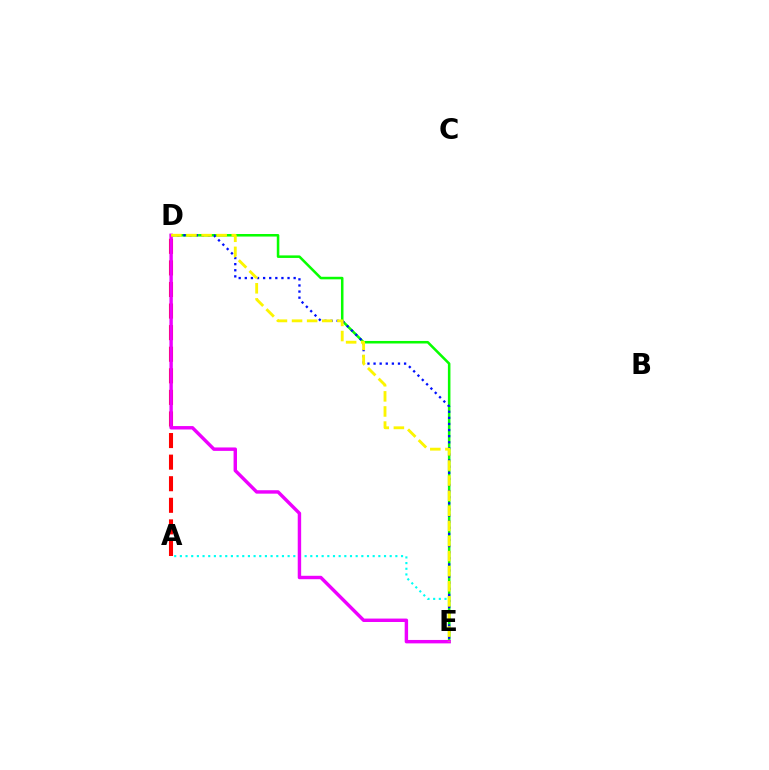{('A', 'E'): [{'color': '#00fff6', 'line_style': 'dotted', 'thickness': 1.54}], ('D', 'E'): [{'color': '#08ff00', 'line_style': 'solid', 'thickness': 1.83}, {'color': '#0010ff', 'line_style': 'dotted', 'thickness': 1.66}, {'color': '#ee00ff', 'line_style': 'solid', 'thickness': 2.47}, {'color': '#fcf500', 'line_style': 'dashed', 'thickness': 2.05}], ('A', 'D'): [{'color': '#ff0000', 'line_style': 'dashed', 'thickness': 2.93}]}